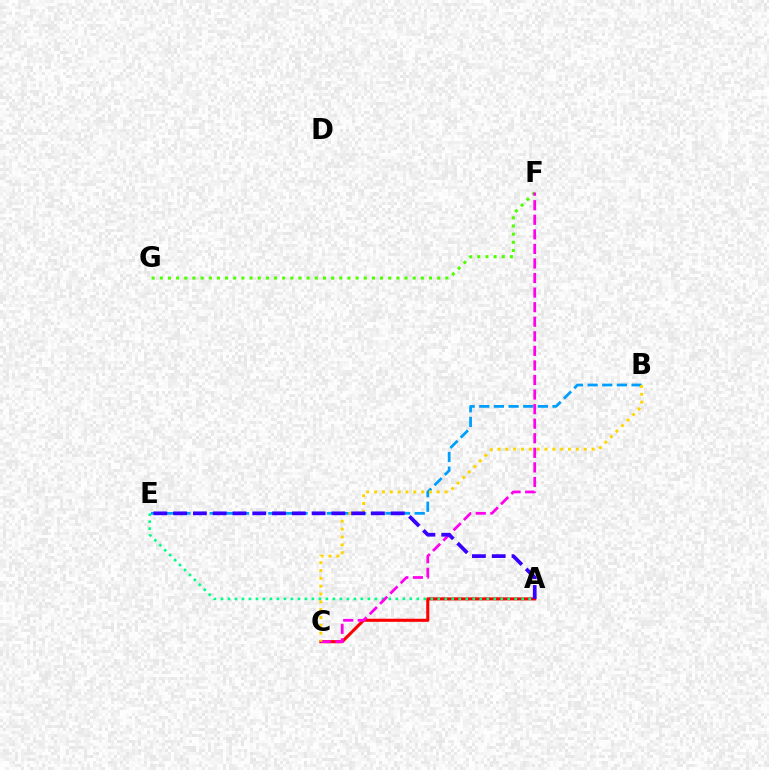{('B', 'E'): [{'color': '#009eff', 'line_style': 'dashed', 'thickness': 1.99}], ('A', 'C'): [{'color': '#ff0000', 'line_style': 'solid', 'thickness': 2.22}], ('A', 'E'): [{'color': '#00ff86', 'line_style': 'dotted', 'thickness': 1.9}, {'color': '#3700ff', 'line_style': 'dashed', 'thickness': 2.69}], ('F', 'G'): [{'color': '#4fff00', 'line_style': 'dotted', 'thickness': 2.22}], ('C', 'F'): [{'color': '#ff00ed', 'line_style': 'dashed', 'thickness': 1.98}], ('B', 'C'): [{'color': '#ffd500', 'line_style': 'dotted', 'thickness': 2.13}]}